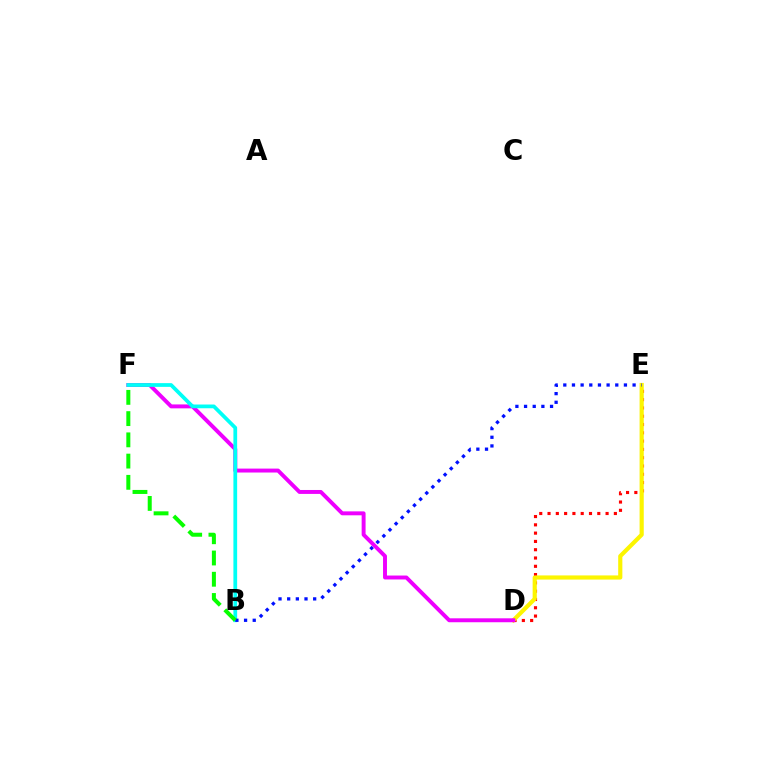{('D', 'E'): [{'color': '#ff0000', 'line_style': 'dotted', 'thickness': 2.25}, {'color': '#fcf500', 'line_style': 'solid', 'thickness': 2.99}], ('D', 'F'): [{'color': '#ee00ff', 'line_style': 'solid', 'thickness': 2.83}], ('B', 'F'): [{'color': '#00fff6', 'line_style': 'solid', 'thickness': 2.7}, {'color': '#08ff00', 'line_style': 'dashed', 'thickness': 2.89}], ('B', 'E'): [{'color': '#0010ff', 'line_style': 'dotted', 'thickness': 2.35}]}